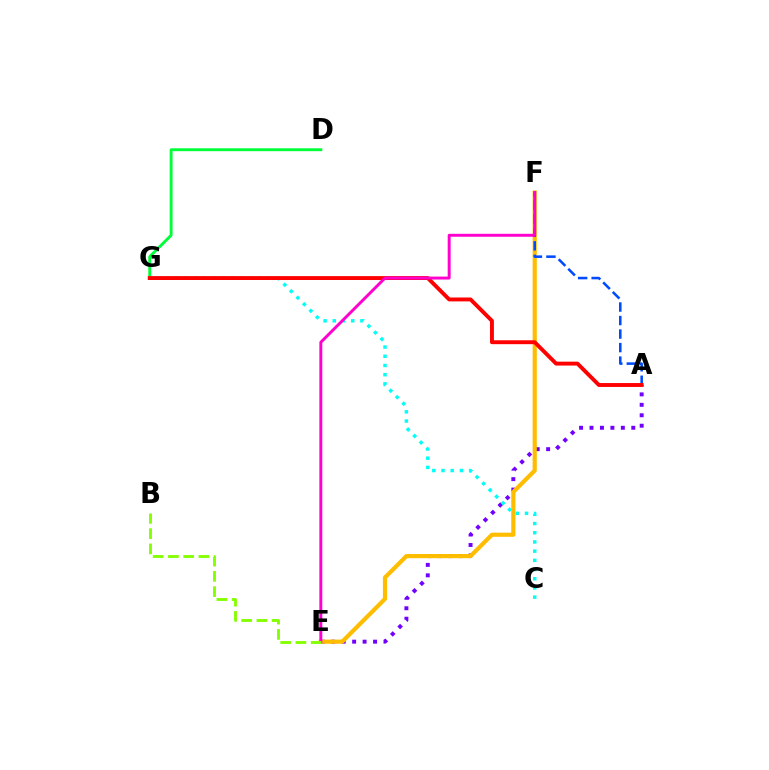{('A', 'E'): [{'color': '#7200ff', 'line_style': 'dotted', 'thickness': 2.84}], ('E', 'F'): [{'color': '#ffbd00', 'line_style': 'solid', 'thickness': 3.0}, {'color': '#ff00cf', 'line_style': 'solid', 'thickness': 2.12}], ('A', 'F'): [{'color': '#004bff', 'line_style': 'dashed', 'thickness': 1.84}], ('D', 'G'): [{'color': '#00ff39', 'line_style': 'solid', 'thickness': 2.09}], ('C', 'G'): [{'color': '#00fff6', 'line_style': 'dotted', 'thickness': 2.5}], ('A', 'G'): [{'color': '#ff0000', 'line_style': 'solid', 'thickness': 2.81}], ('B', 'E'): [{'color': '#84ff00', 'line_style': 'dashed', 'thickness': 2.07}]}